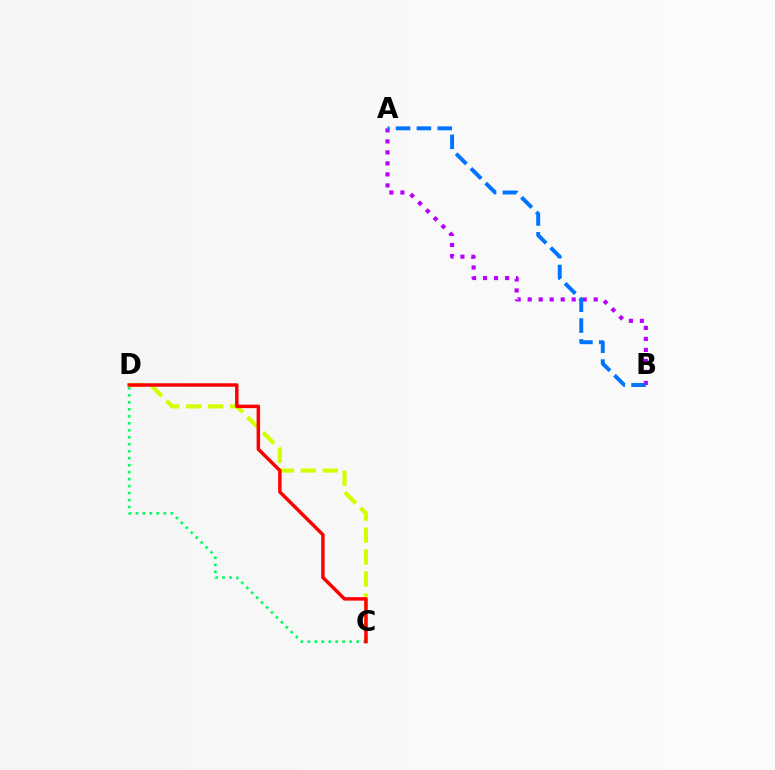{('C', 'D'): [{'color': '#d1ff00', 'line_style': 'dashed', 'thickness': 2.98}, {'color': '#00ff5c', 'line_style': 'dotted', 'thickness': 1.9}, {'color': '#ff0000', 'line_style': 'solid', 'thickness': 2.49}], ('A', 'B'): [{'color': '#b900ff', 'line_style': 'dotted', 'thickness': 2.99}, {'color': '#0074ff', 'line_style': 'dashed', 'thickness': 2.83}]}